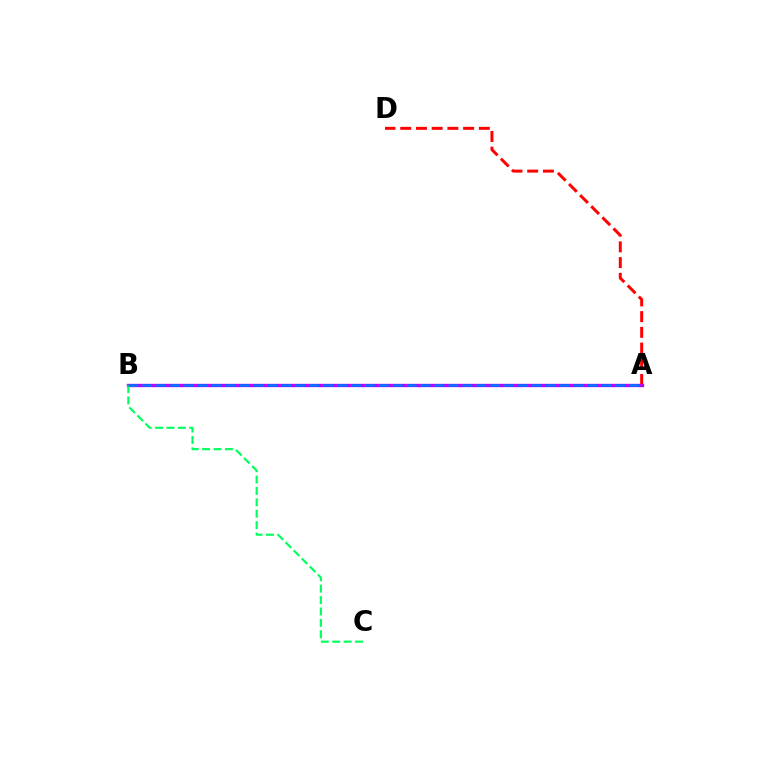{('A', 'B'): [{'color': '#d1ff00', 'line_style': 'dashed', 'thickness': 2.16}, {'color': '#b900ff', 'line_style': 'solid', 'thickness': 2.39}, {'color': '#0074ff', 'line_style': 'dashed', 'thickness': 1.89}], ('A', 'D'): [{'color': '#ff0000', 'line_style': 'dashed', 'thickness': 2.14}], ('B', 'C'): [{'color': '#00ff5c', 'line_style': 'dashed', 'thickness': 1.55}]}